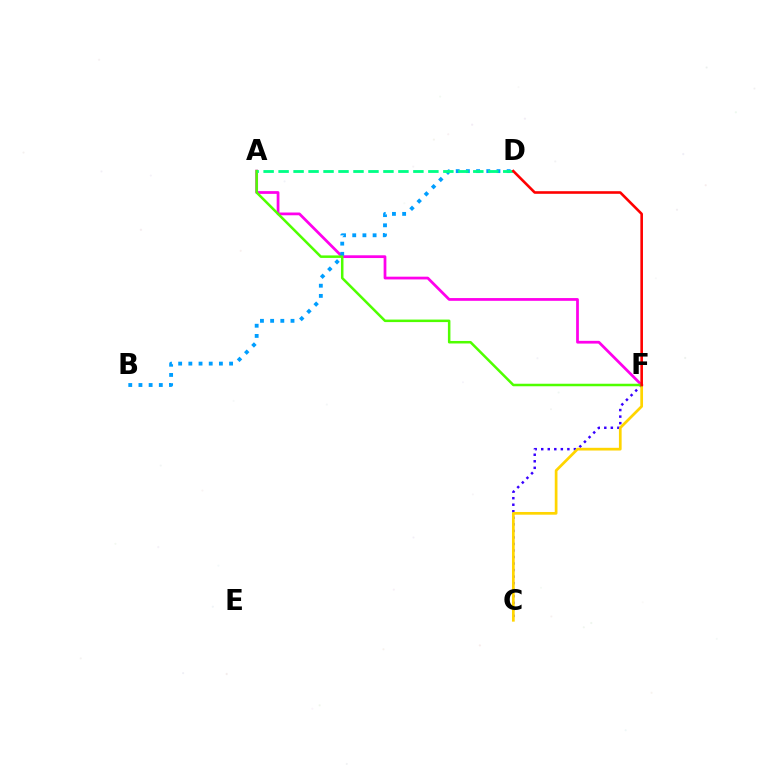{('C', 'F'): [{'color': '#3700ff', 'line_style': 'dotted', 'thickness': 1.78}, {'color': '#ffd500', 'line_style': 'solid', 'thickness': 1.95}], ('A', 'F'): [{'color': '#ff00ed', 'line_style': 'solid', 'thickness': 1.98}, {'color': '#4fff00', 'line_style': 'solid', 'thickness': 1.81}], ('B', 'D'): [{'color': '#009eff', 'line_style': 'dotted', 'thickness': 2.77}], ('A', 'D'): [{'color': '#00ff86', 'line_style': 'dashed', 'thickness': 2.03}], ('D', 'F'): [{'color': '#ff0000', 'line_style': 'solid', 'thickness': 1.87}]}